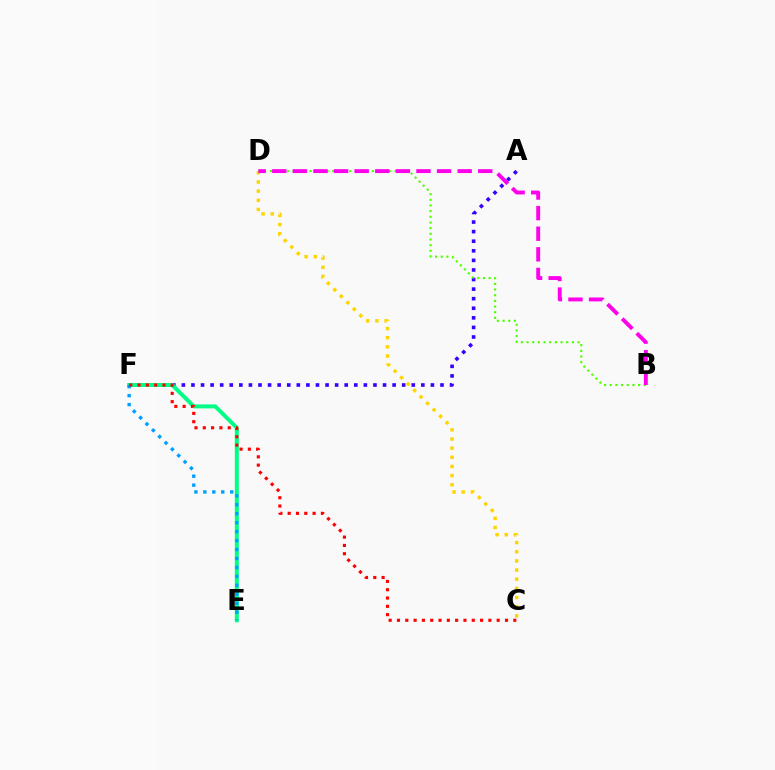{('A', 'F'): [{'color': '#3700ff', 'line_style': 'dotted', 'thickness': 2.6}], ('C', 'D'): [{'color': '#ffd500', 'line_style': 'dotted', 'thickness': 2.49}], ('B', 'D'): [{'color': '#4fff00', 'line_style': 'dotted', 'thickness': 1.54}, {'color': '#ff00ed', 'line_style': 'dashed', 'thickness': 2.8}], ('E', 'F'): [{'color': '#00ff86', 'line_style': 'solid', 'thickness': 2.86}, {'color': '#009eff', 'line_style': 'dotted', 'thickness': 2.43}], ('C', 'F'): [{'color': '#ff0000', 'line_style': 'dotted', 'thickness': 2.26}]}